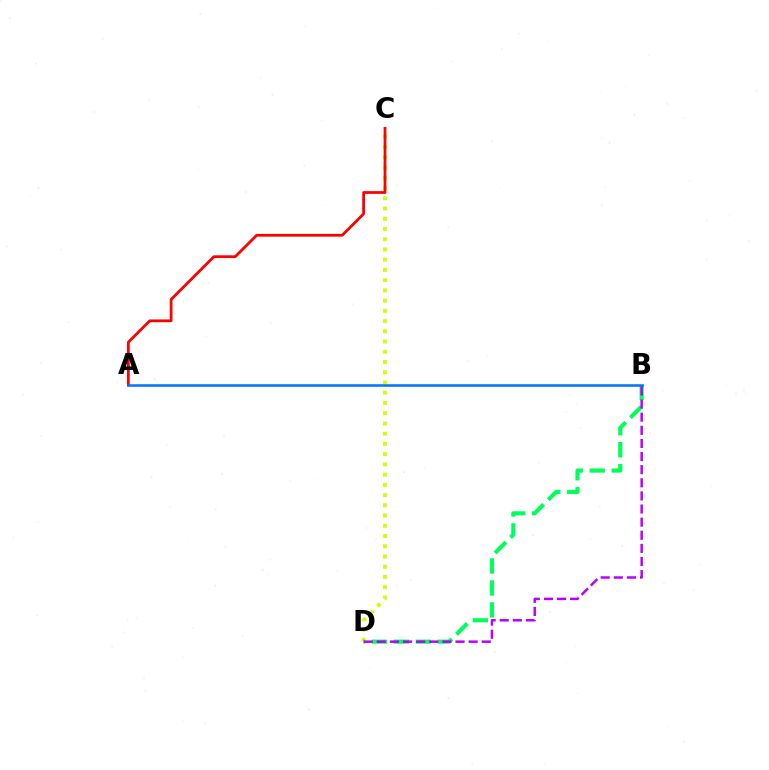{('C', 'D'): [{'color': '#d1ff00', 'line_style': 'dotted', 'thickness': 2.78}], ('A', 'C'): [{'color': '#ff0000', 'line_style': 'solid', 'thickness': 1.99}], ('B', 'D'): [{'color': '#00ff5c', 'line_style': 'dashed', 'thickness': 2.98}, {'color': '#b900ff', 'line_style': 'dashed', 'thickness': 1.78}], ('A', 'B'): [{'color': '#0074ff', 'line_style': 'solid', 'thickness': 1.82}]}